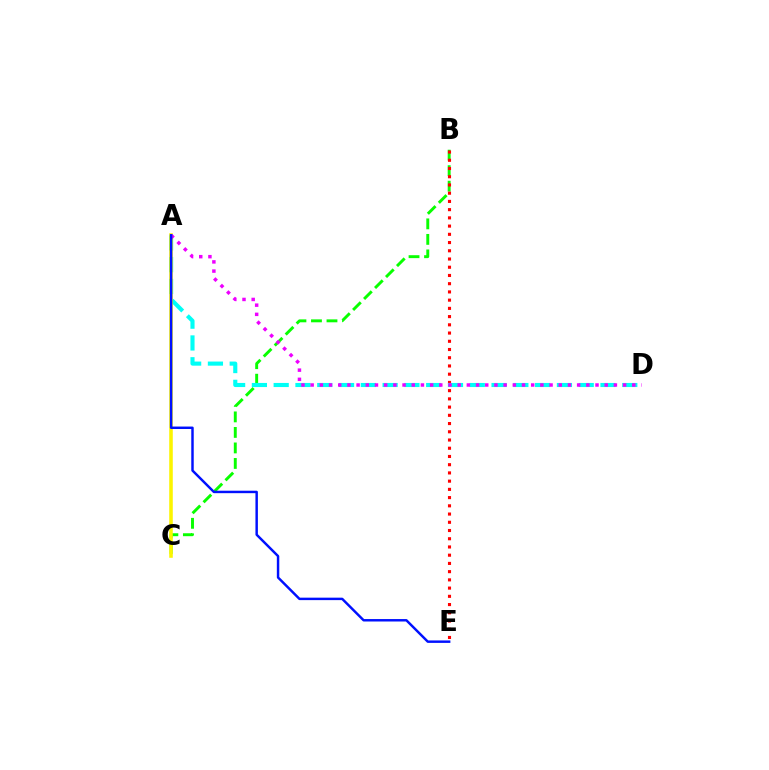{('B', 'C'): [{'color': '#08ff00', 'line_style': 'dashed', 'thickness': 2.11}], ('B', 'E'): [{'color': '#ff0000', 'line_style': 'dotted', 'thickness': 2.24}], ('A', 'D'): [{'color': '#00fff6', 'line_style': 'dashed', 'thickness': 2.96}, {'color': '#ee00ff', 'line_style': 'dotted', 'thickness': 2.5}], ('A', 'C'): [{'color': '#fcf500', 'line_style': 'solid', 'thickness': 2.57}], ('A', 'E'): [{'color': '#0010ff', 'line_style': 'solid', 'thickness': 1.77}]}